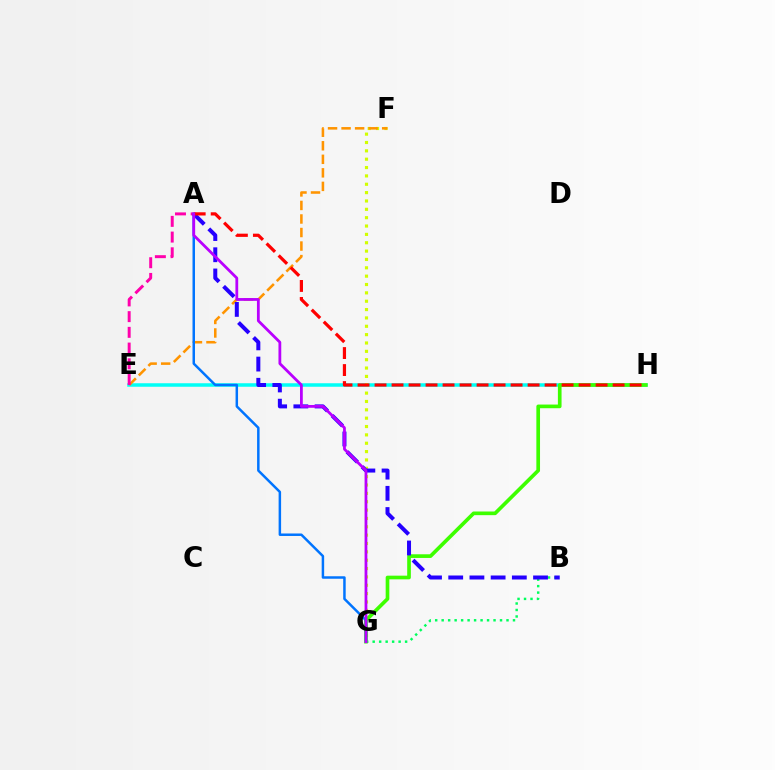{('E', 'H'): [{'color': '#00fff6', 'line_style': 'solid', 'thickness': 2.53}], ('F', 'G'): [{'color': '#d1ff00', 'line_style': 'dotted', 'thickness': 2.27}], ('B', 'G'): [{'color': '#00ff5c', 'line_style': 'dotted', 'thickness': 1.76}], ('G', 'H'): [{'color': '#3dff00', 'line_style': 'solid', 'thickness': 2.64}], ('E', 'F'): [{'color': '#ff9400', 'line_style': 'dashed', 'thickness': 1.84}], ('A', 'E'): [{'color': '#ff00ac', 'line_style': 'dashed', 'thickness': 2.14}], ('A', 'G'): [{'color': '#0074ff', 'line_style': 'solid', 'thickness': 1.79}, {'color': '#b900ff', 'line_style': 'solid', 'thickness': 2.0}], ('A', 'B'): [{'color': '#2500ff', 'line_style': 'dashed', 'thickness': 2.88}], ('A', 'H'): [{'color': '#ff0000', 'line_style': 'dashed', 'thickness': 2.31}]}